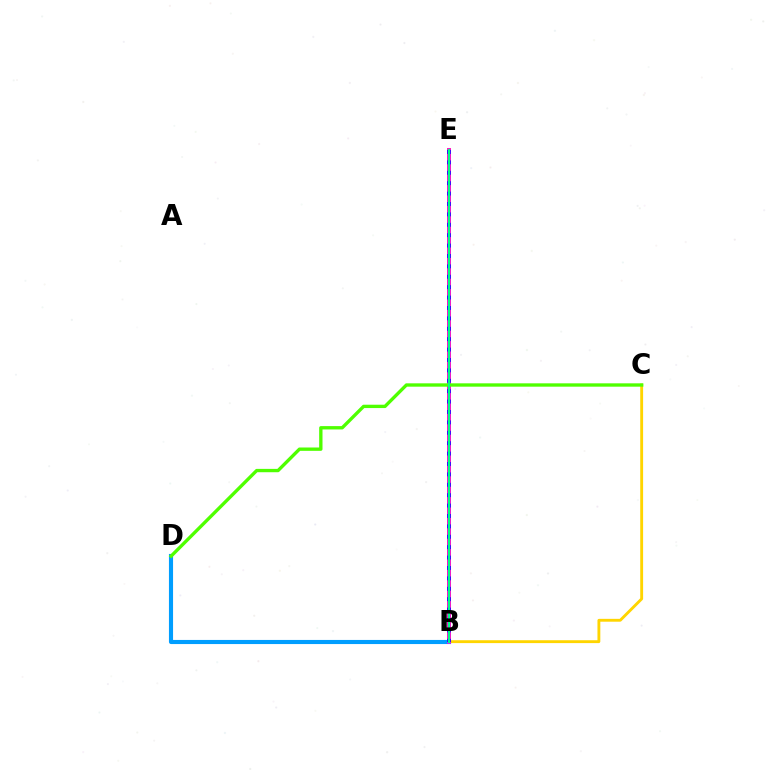{('B', 'C'): [{'color': '#ffd500', 'line_style': 'solid', 'thickness': 2.06}], ('B', 'E'): [{'color': '#ff0000', 'line_style': 'solid', 'thickness': 2.55}, {'color': '#ff00ed', 'line_style': 'solid', 'thickness': 2.62}, {'color': '#3700ff', 'line_style': 'dotted', 'thickness': 2.83}, {'color': '#00ff86', 'line_style': 'solid', 'thickness': 1.54}], ('B', 'D'): [{'color': '#009eff', 'line_style': 'solid', 'thickness': 2.97}], ('C', 'D'): [{'color': '#4fff00', 'line_style': 'solid', 'thickness': 2.41}]}